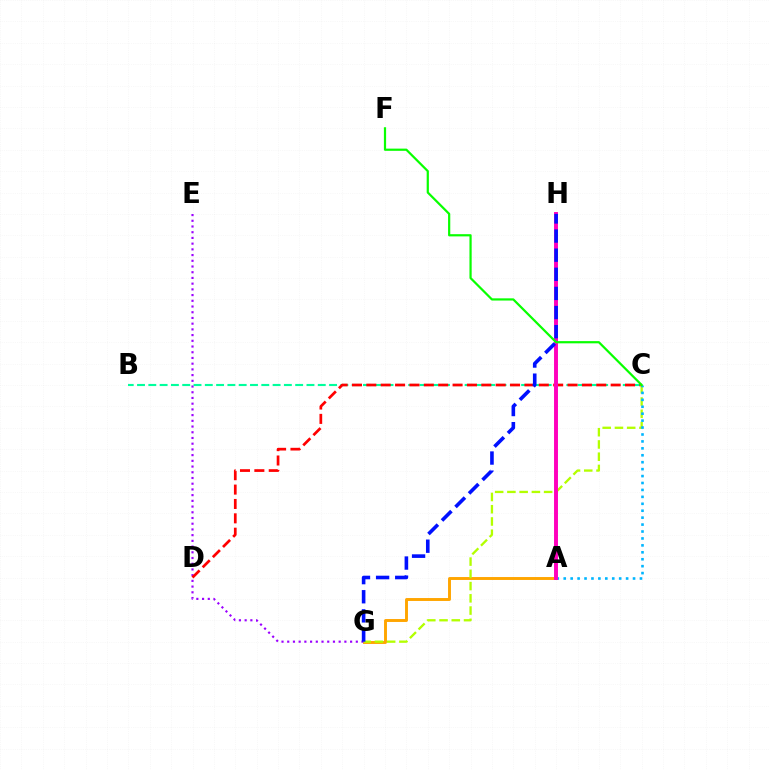{('A', 'G'): [{'color': '#ffa500', 'line_style': 'solid', 'thickness': 2.1}], ('B', 'C'): [{'color': '#00ff9d', 'line_style': 'dashed', 'thickness': 1.53}], ('E', 'G'): [{'color': '#9b00ff', 'line_style': 'dotted', 'thickness': 1.55}], ('C', 'D'): [{'color': '#ff0000', 'line_style': 'dashed', 'thickness': 1.95}], ('C', 'G'): [{'color': '#b3ff00', 'line_style': 'dashed', 'thickness': 1.66}], ('A', 'C'): [{'color': '#00b5ff', 'line_style': 'dotted', 'thickness': 1.88}], ('A', 'H'): [{'color': '#ff00bd', 'line_style': 'solid', 'thickness': 2.83}], ('G', 'H'): [{'color': '#0010ff', 'line_style': 'dashed', 'thickness': 2.6}], ('C', 'F'): [{'color': '#08ff00', 'line_style': 'solid', 'thickness': 1.59}]}